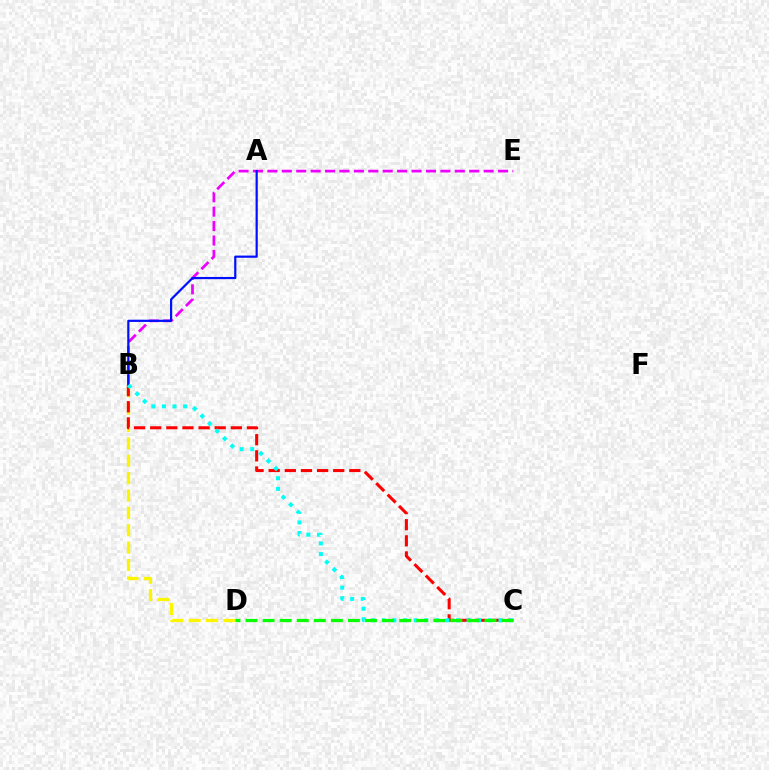{('B', 'E'): [{'color': '#ee00ff', 'line_style': 'dashed', 'thickness': 1.96}], ('A', 'B'): [{'color': '#0010ff', 'line_style': 'solid', 'thickness': 1.59}], ('B', 'D'): [{'color': '#fcf500', 'line_style': 'dashed', 'thickness': 2.36}], ('B', 'C'): [{'color': '#ff0000', 'line_style': 'dashed', 'thickness': 2.19}, {'color': '#00fff6', 'line_style': 'dotted', 'thickness': 2.88}], ('C', 'D'): [{'color': '#08ff00', 'line_style': 'dashed', 'thickness': 2.32}]}